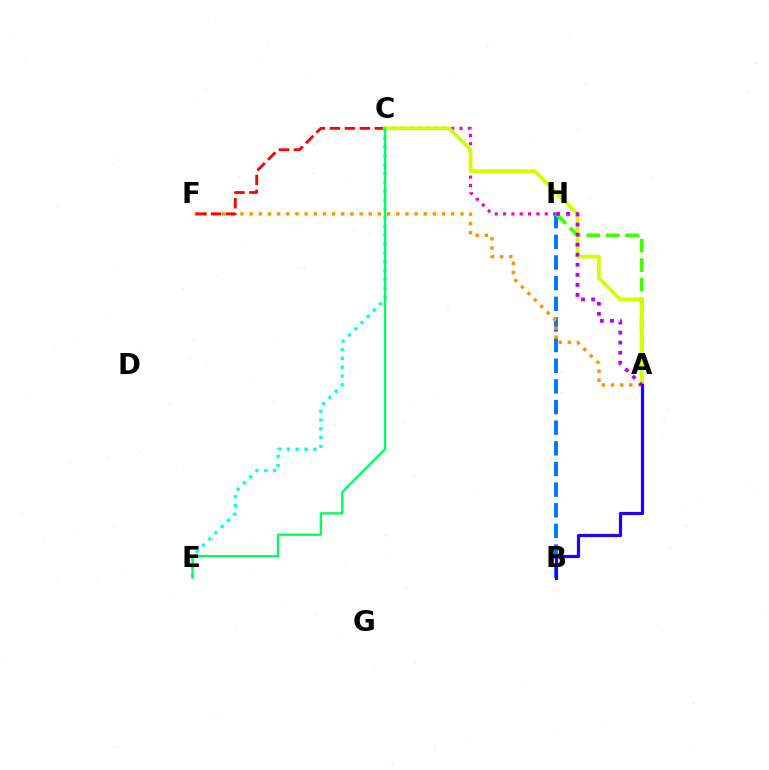{('C', 'E'): [{'color': '#00fff6', 'line_style': 'dotted', 'thickness': 2.39}, {'color': '#00ff5c', 'line_style': 'solid', 'thickness': 1.67}], ('C', 'H'): [{'color': '#ff00ac', 'line_style': 'dotted', 'thickness': 2.26}], ('B', 'H'): [{'color': '#0074ff', 'line_style': 'dashed', 'thickness': 2.81}], ('A', 'F'): [{'color': '#ff9400', 'line_style': 'dotted', 'thickness': 2.49}], ('C', 'F'): [{'color': '#ff0000', 'line_style': 'dashed', 'thickness': 2.03}], ('A', 'H'): [{'color': '#3dff00', 'line_style': 'dashed', 'thickness': 2.66}, {'color': '#b900ff', 'line_style': 'dotted', 'thickness': 2.73}], ('A', 'C'): [{'color': '#d1ff00', 'line_style': 'solid', 'thickness': 2.7}], ('A', 'B'): [{'color': '#2500ff', 'line_style': 'solid', 'thickness': 2.31}]}